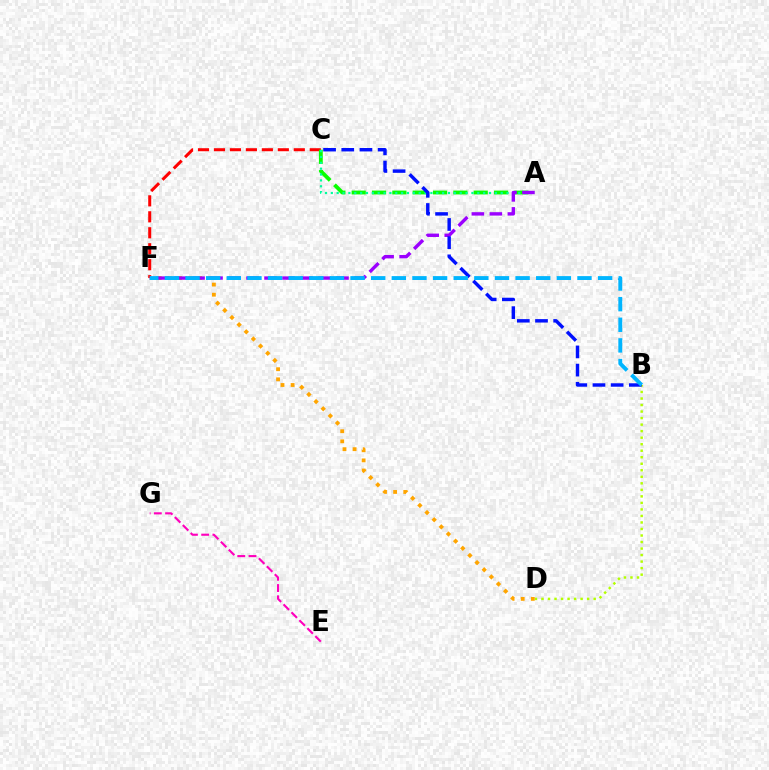{('B', 'D'): [{'color': '#b3ff00', 'line_style': 'dotted', 'thickness': 1.77}], ('C', 'F'): [{'color': '#ff0000', 'line_style': 'dashed', 'thickness': 2.17}], ('A', 'C'): [{'color': '#08ff00', 'line_style': 'dashed', 'thickness': 2.76}, {'color': '#00ff9d', 'line_style': 'dotted', 'thickness': 1.59}], ('D', 'F'): [{'color': '#ffa500', 'line_style': 'dotted', 'thickness': 2.75}], ('E', 'G'): [{'color': '#ff00bd', 'line_style': 'dashed', 'thickness': 1.53}], ('A', 'F'): [{'color': '#9b00ff', 'line_style': 'dashed', 'thickness': 2.44}], ('B', 'C'): [{'color': '#0010ff', 'line_style': 'dashed', 'thickness': 2.47}], ('B', 'F'): [{'color': '#00b5ff', 'line_style': 'dashed', 'thickness': 2.8}]}